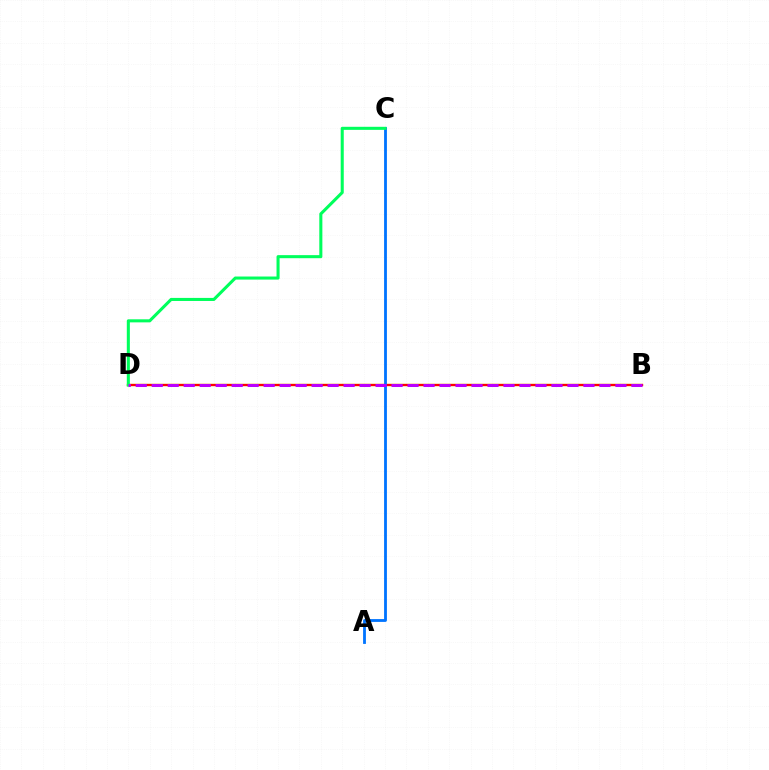{('B', 'D'): [{'color': '#d1ff00', 'line_style': 'solid', 'thickness': 1.62}, {'color': '#ff0000', 'line_style': 'solid', 'thickness': 1.64}, {'color': '#b900ff', 'line_style': 'dashed', 'thickness': 2.17}], ('A', 'C'): [{'color': '#0074ff', 'line_style': 'solid', 'thickness': 2.03}], ('C', 'D'): [{'color': '#00ff5c', 'line_style': 'solid', 'thickness': 2.2}]}